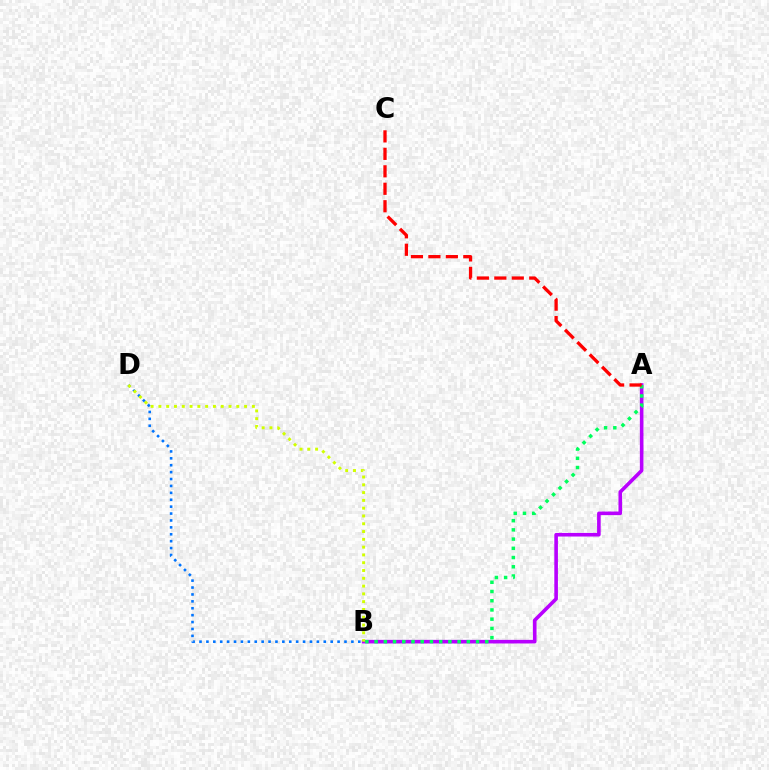{('B', 'D'): [{'color': '#0074ff', 'line_style': 'dotted', 'thickness': 1.88}, {'color': '#d1ff00', 'line_style': 'dotted', 'thickness': 2.12}], ('A', 'B'): [{'color': '#b900ff', 'line_style': 'solid', 'thickness': 2.59}, {'color': '#00ff5c', 'line_style': 'dotted', 'thickness': 2.51}], ('A', 'C'): [{'color': '#ff0000', 'line_style': 'dashed', 'thickness': 2.37}]}